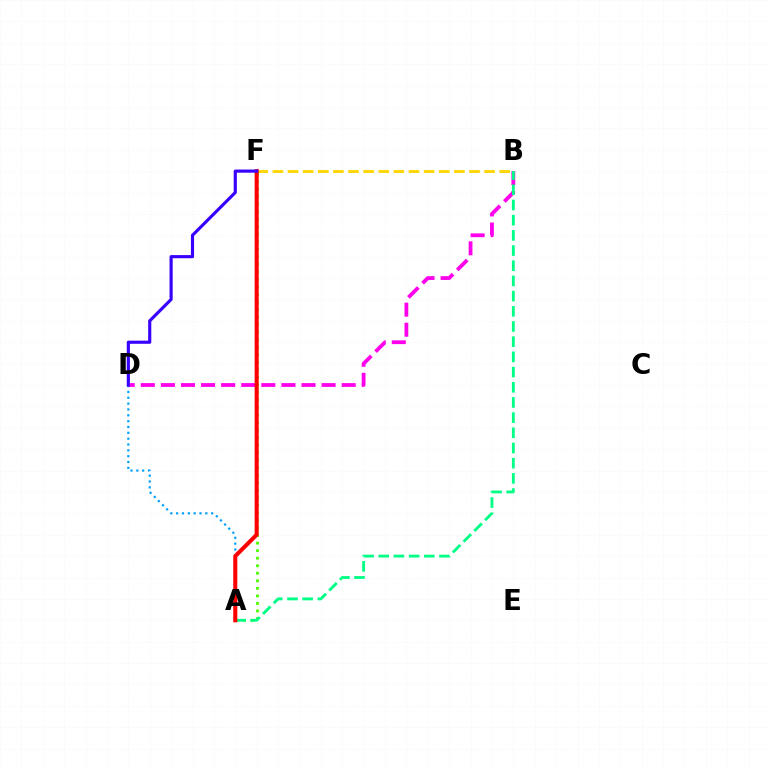{('A', 'F'): [{'color': '#4fff00', 'line_style': 'dotted', 'thickness': 2.05}, {'color': '#ff0000', 'line_style': 'solid', 'thickness': 2.93}], ('A', 'D'): [{'color': '#009eff', 'line_style': 'dotted', 'thickness': 1.59}], ('B', 'F'): [{'color': '#ffd500', 'line_style': 'dashed', 'thickness': 2.05}], ('B', 'D'): [{'color': '#ff00ed', 'line_style': 'dashed', 'thickness': 2.73}], ('A', 'B'): [{'color': '#00ff86', 'line_style': 'dashed', 'thickness': 2.06}], ('D', 'F'): [{'color': '#3700ff', 'line_style': 'solid', 'thickness': 2.26}]}